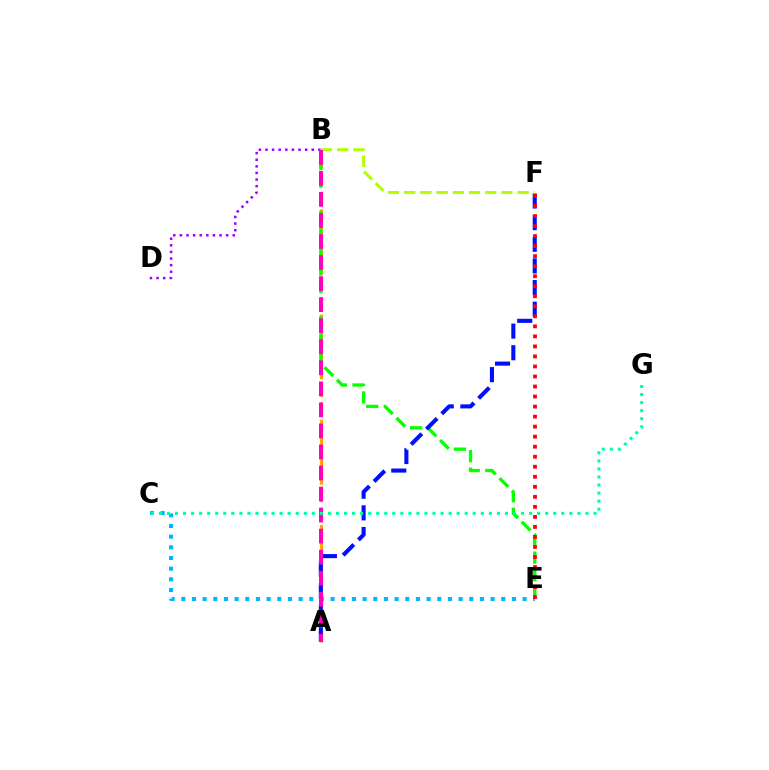{('B', 'D'): [{'color': '#9b00ff', 'line_style': 'dotted', 'thickness': 1.8}], ('C', 'E'): [{'color': '#00b5ff', 'line_style': 'dotted', 'thickness': 2.9}], ('A', 'B'): [{'color': '#ffa500', 'line_style': 'dashed', 'thickness': 2.38}, {'color': '#ff00bd', 'line_style': 'dashed', 'thickness': 2.86}], ('B', 'E'): [{'color': '#08ff00', 'line_style': 'dashed', 'thickness': 2.39}], ('A', 'F'): [{'color': '#0010ff', 'line_style': 'dashed', 'thickness': 2.94}], ('B', 'F'): [{'color': '#b3ff00', 'line_style': 'dashed', 'thickness': 2.2}], ('E', 'F'): [{'color': '#ff0000', 'line_style': 'dotted', 'thickness': 2.72}], ('C', 'G'): [{'color': '#00ff9d', 'line_style': 'dotted', 'thickness': 2.19}]}